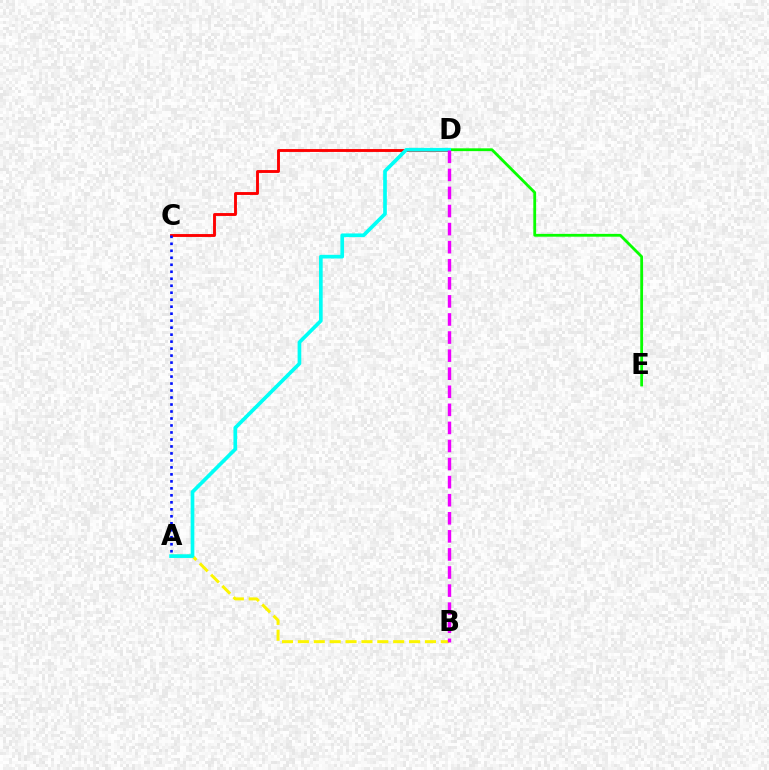{('C', 'D'): [{'color': '#ff0000', 'line_style': 'solid', 'thickness': 2.08}], ('A', 'B'): [{'color': '#fcf500', 'line_style': 'dashed', 'thickness': 2.16}], ('D', 'E'): [{'color': '#08ff00', 'line_style': 'solid', 'thickness': 2.02}], ('A', 'C'): [{'color': '#0010ff', 'line_style': 'dotted', 'thickness': 1.9}], ('A', 'D'): [{'color': '#00fff6', 'line_style': 'solid', 'thickness': 2.65}], ('B', 'D'): [{'color': '#ee00ff', 'line_style': 'dashed', 'thickness': 2.46}]}